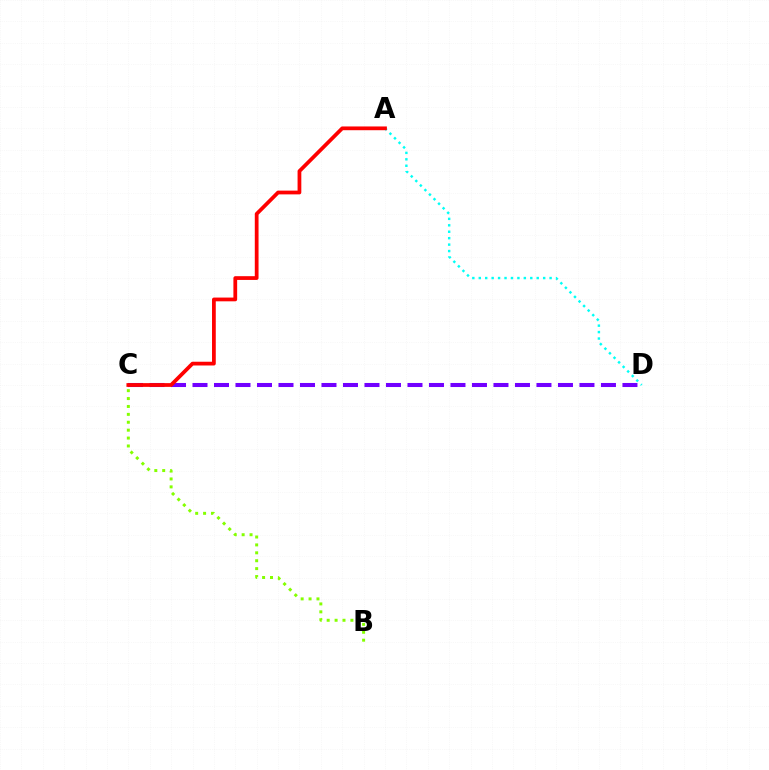{('B', 'C'): [{'color': '#84ff00', 'line_style': 'dotted', 'thickness': 2.15}], ('C', 'D'): [{'color': '#7200ff', 'line_style': 'dashed', 'thickness': 2.92}], ('A', 'D'): [{'color': '#00fff6', 'line_style': 'dotted', 'thickness': 1.75}], ('A', 'C'): [{'color': '#ff0000', 'line_style': 'solid', 'thickness': 2.7}]}